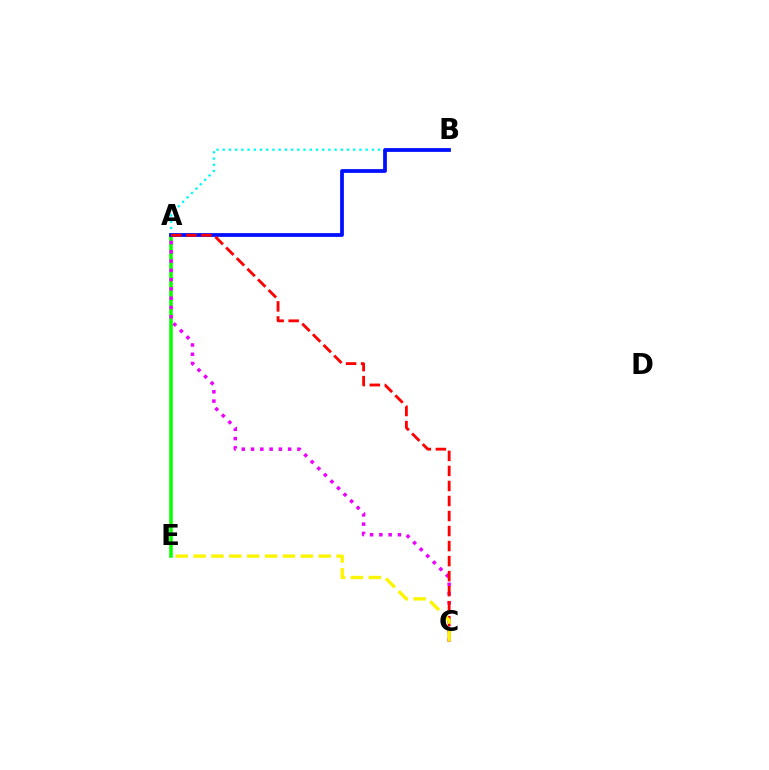{('A', 'B'): [{'color': '#00fff6', 'line_style': 'dotted', 'thickness': 1.69}, {'color': '#0010ff', 'line_style': 'solid', 'thickness': 2.71}], ('A', 'E'): [{'color': '#08ff00', 'line_style': 'solid', 'thickness': 2.53}], ('A', 'C'): [{'color': '#ee00ff', 'line_style': 'dotted', 'thickness': 2.52}, {'color': '#ff0000', 'line_style': 'dashed', 'thickness': 2.04}], ('C', 'E'): [{'color': '#fcf500', 'line_style': 'dashed', 'thickness': 2.43}]}